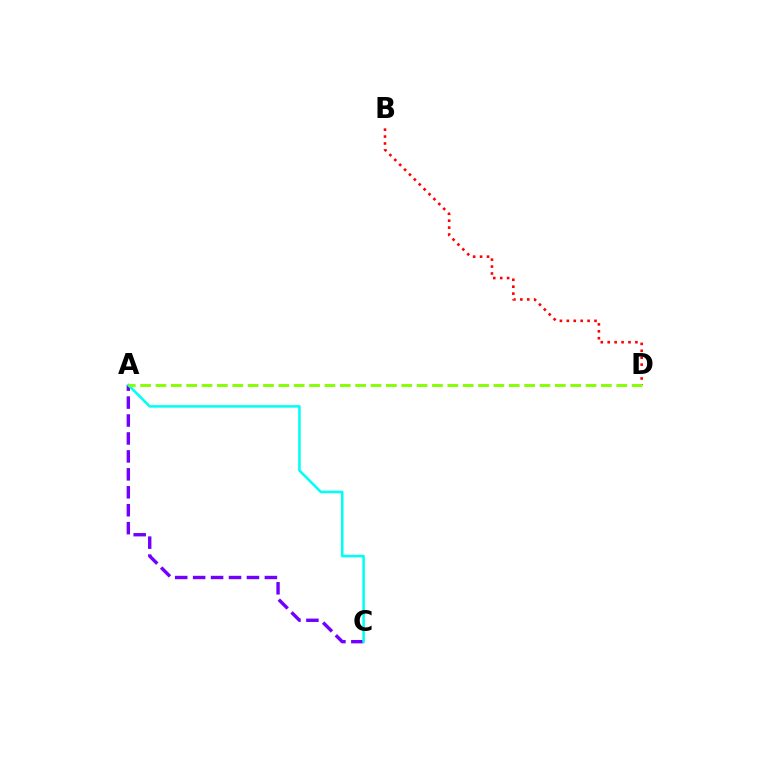{('A', 'C'): [{'color': '#7200ff', 'line_style': 'dashed', 'thickness': 2.44}, {'color': '#00fff6', 'line_style': 'solid', 'thickness': 1.84}], ('B', 'D'): [{'color': '#ff0000', 'line_style': 'dotted', 'thickness': 1.88}], ('A', 'D'): [{'color': '#84ff00', 'line_style': 'dashed', 'thickness': 2.09}]}